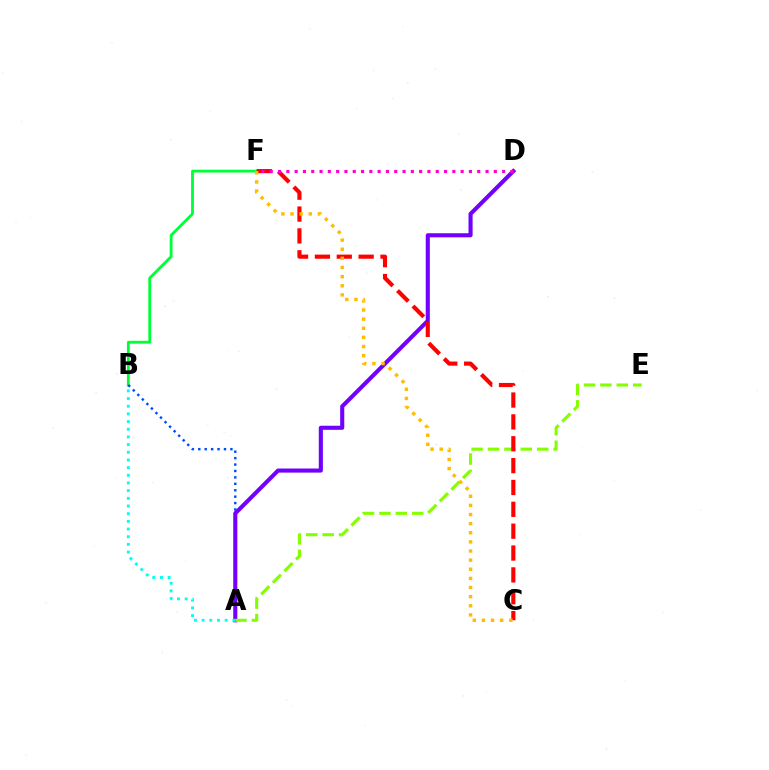{('B', 'F'): [{'color': '#00ff39', 'line_style': 'solid', 'thickness': 2.04}], ('A', 'B'): [{'color': '#004bff', 'line_style': 'dotted', 'thickness': 1.74}, {'color': '#00fff6', 'line_style': 'dotted', 'thickness': 2.09}], ('A', 'D'): [{'color': '#7200ff', 'line_style': 'solid', 'thickness': 2.95}], ('A', 'E'): [{'color': '#84ff00', 'line_style': 'dashed', 'thickness': 2.23}], ('C', 'F'): [{'color': '#ff0000', 'line_style': 'dashed', 'thickness': 2.97}, {'color': '#ffbd00', 'line_style': 'dotted', 'thickness': 2.48}], ('D', 'F'): [{'color': '#ff00cf', 'line_style': 'dotted', 'thickness': 2.25}]}